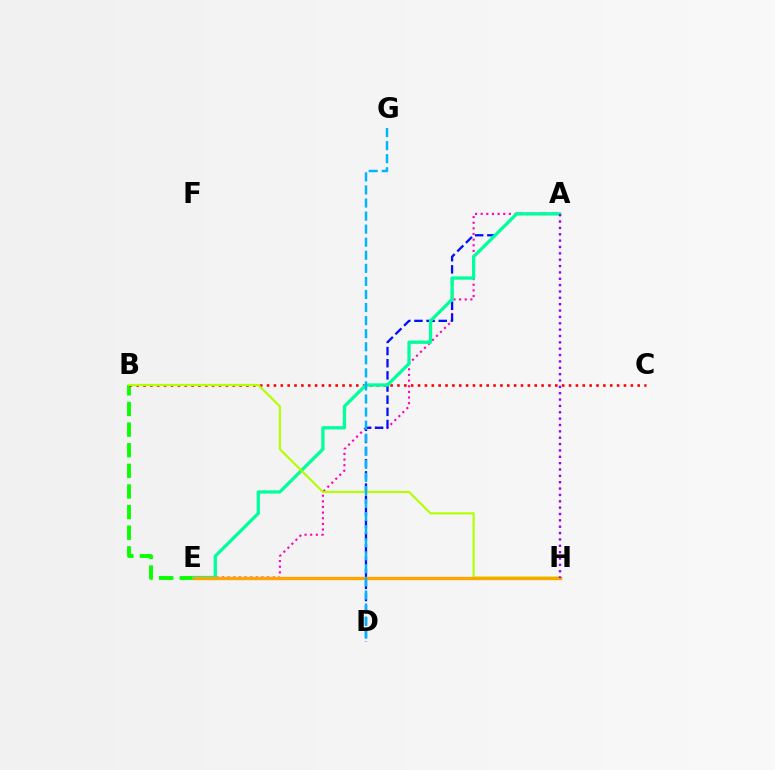{('B', 'E'): [{'color': '#08ff00', 'line_style': 'dashed', 'thickness': 2.8}], ('A', 'E'): [{'color': '#ff00bd', 'line_style': 'dotted', 'thickness': 1.53}, {'color': '#00ff9d', 'line_style': 'solid', 'thickness': 2.36}], ('A', 'D'): [{'color': '#0010ff', 'line_style': 'dashed', 'thickness': 1.65}], ('B', 'C'): [{'color': '#ff0000', 'line_style': 'dotted', 'thickness': 1.86}], ('B', 'H'): [{'color': '#b3ff00', 'line_style': 'solid', 'thickness': 1.54}], ('E', 'H'): [{'color': '#ffa500', 'line_style': 'solid', 'thickness': 2.38}], ('D', 'G'): [{'color': '#00b5ff', 'line_style': 'dashed', 'thickness': 1.77}], ('A', 'H'): [{'color': '#9b00ff', 'line_style': 'dotted', 'thickness': 1.73}]}